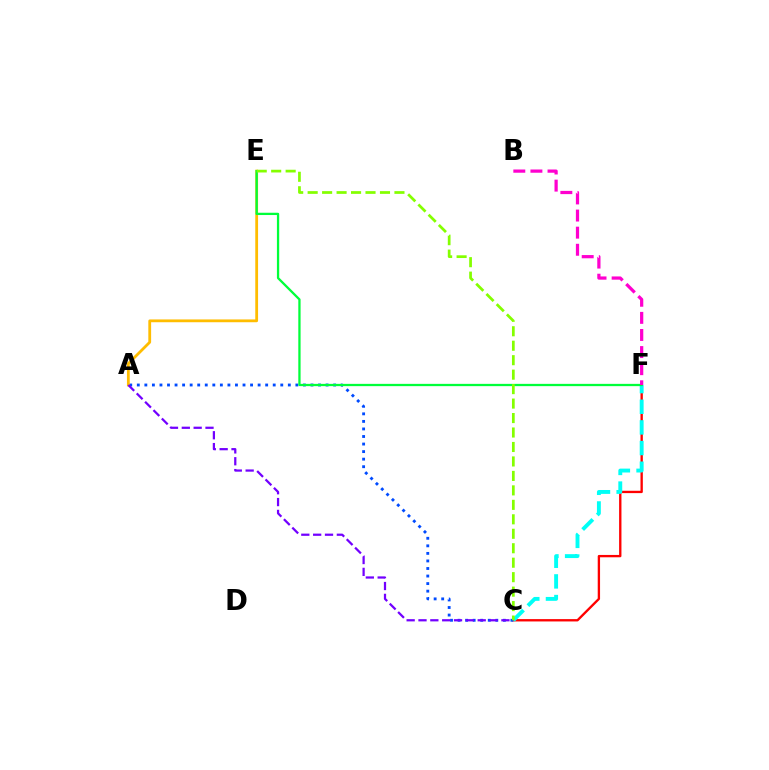{('C', 'F'): [{'color': '#ff0000', 'line_style': 'solid', 'thickness': 1.69}, {'color': '#00fff6', 'line_style': 'dashed', 'thickness': 2.8}], ('A', 'C'): [{'color': '#004bff', 'line_style': 'dotted', 'thickness': 2.05}, {'color': '#7200ff', 'line_style': 'dashed', 'thickness': 1.61}], ('A', 'E'): [{'color': '#ffbd00', 'line_style': 'solid', 'thickness': 2.01}], ('E', 'F'): [{'color': '#00ff39', 'line_style': 'solid', 'thickness': 1.64}], ('B', 'F'): [{'color': '#ff00cf', 'line_style': 'dashed', 'thickness': 2.32}], ('C', 'E'): [{'color': '#84ff00', 'line_style': 'dashed', 'thickness': 1.97}]}